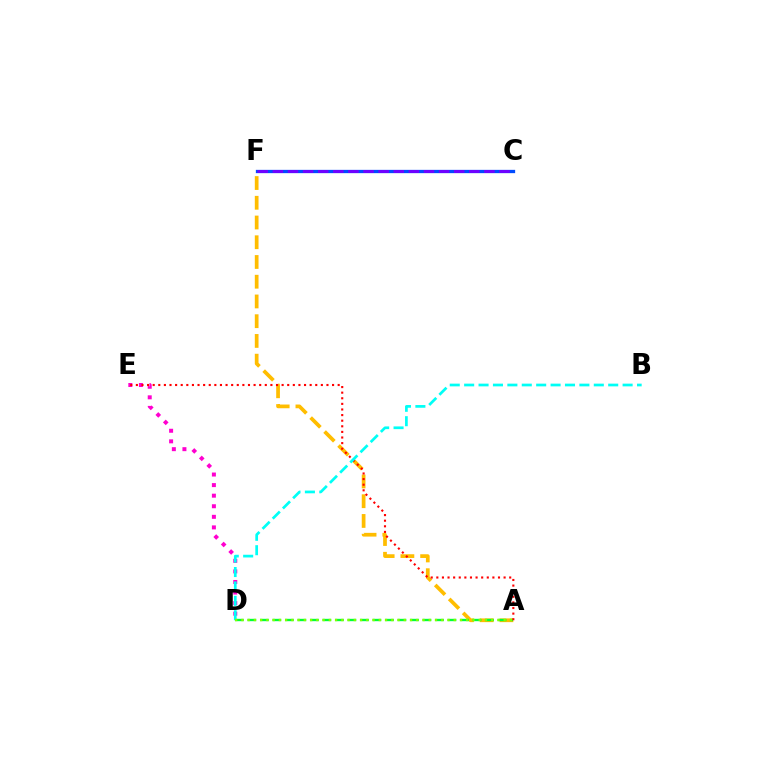{('A', 'F'): [{'color': '#ffbd00', 'line_style': 'dashed', 'thickness': 2.68}], ('C', 'F'): [{'color': '#004bff', 'line_style': 'solid', 'thickness': 2.37}, {'color': '#7200ff', 'line_style': 'dashed', 'thickness': 2.05}], ('A', 'D'): [{'color': '#00ff39', 'line_style': 'dashed', 'thickness': 1.7}, {'color': '#84ff00', 'line_style': 'dotted', 'thickness': 1.7}], ('D', 'E'): [{'color': '#ff00cf', 'line_style': 'dotted', 'thickness': 2.87}], ('A', 'E'): [{'color': '#ff0000', 'line_style': 'dotted', 'thickness': 1.52}], ('B', 'D'): [{'color': '#00fff6', 'line_style': 'dashed', 'thickness': 1.96}]}